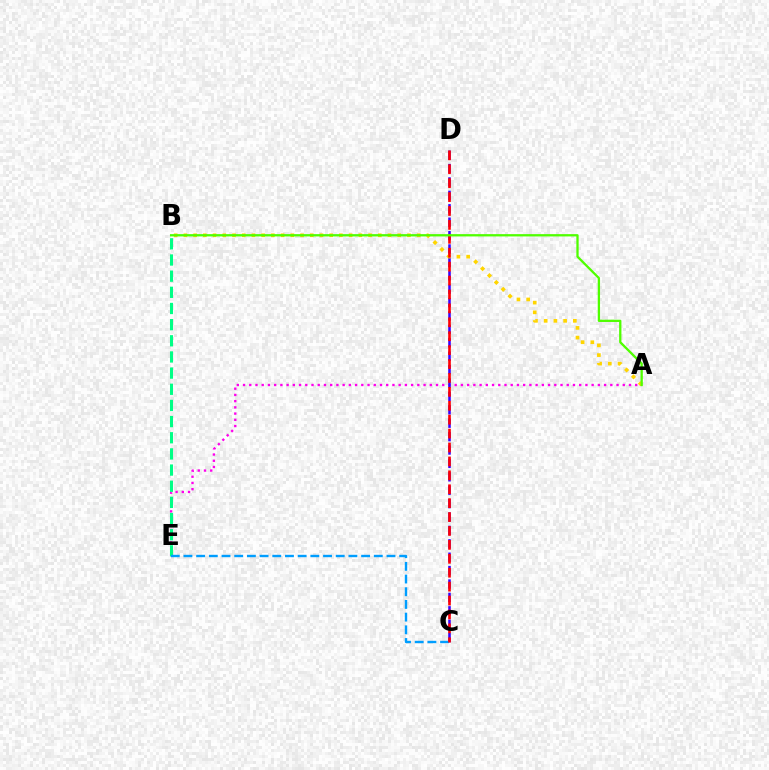{('A', 'E'): [{'color': '#ff00ed', 'line_style': 'dotted', 'thickness': 1.69}], ('C', 'D'): [{'color': '#3700ff', 'line_style': 'dashed', 'thickness': 1.82}, {'color': '#ff0000', 'line_style': 'dashed', 'thickness': 1.89}], ('B', 'E'): [{'color': '#00ff86', 'line_style': 'dashed', 'thickness': 2.2}], ('C', 'E'): [{'color': '#009eff', 'line_style': 'dashed', 'thickness': 1.72}], ('A', 'B'): [{'color': '#ffd500', 'line_style': 'dotted', 'thickness': 2.64}, {'color': '#4fff00', 'line_style': 'solid', 'thickness': 1.65}]}